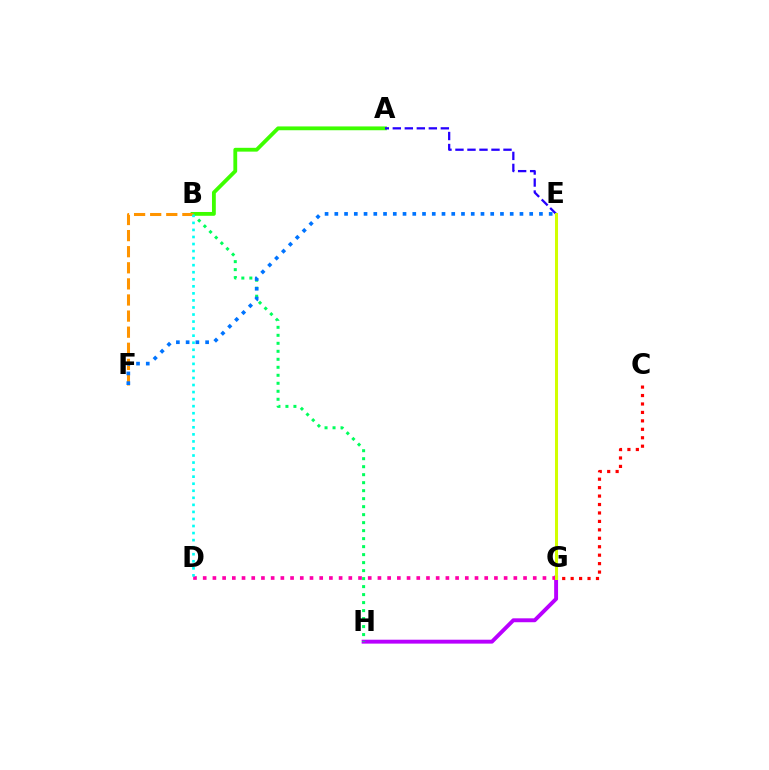{('G', 'H'): [{'color': '#b900ff', 'line_style': 'solid', 'thickness': 2.81}], ('C', 'G'): [{'color': '#ff0000', 'line_style': 'dotted', 'thickness': 2.29}], ('B', 'H'): [{'color': '#00ff5c', 'line_style': 'dotted', 'thickness': 2.17}], ('D', 'G'): [{'color': '#ff00ac', 'line_style': 'dotted', 'thickness': 2.64}], ('A', 'B'): [{'color': '#3dff00', 'line_style': 'solid', 'thickness': 2.75}], ('A', 'E'): [{'color': '#2500ff', 'line_style': 'dashed', 'thickness': 1.63}], ('B', 'F'): [{'color': '#ff9400', 'line_style': 'dashed', 'thickness': 2.19}], ('B', 'D'): [{'color': '#00fff6', 'line_style': 'dotted', 'thickness': 1.92}], ('E', 'F'): [{'color': '#0074ff', 'line_style': 'dotted', 'thickness': 2.65}], ('E', 'G'): [{'color': '#d1ff00', 'line_style': 'solid', 'thickness': 2.19}]}